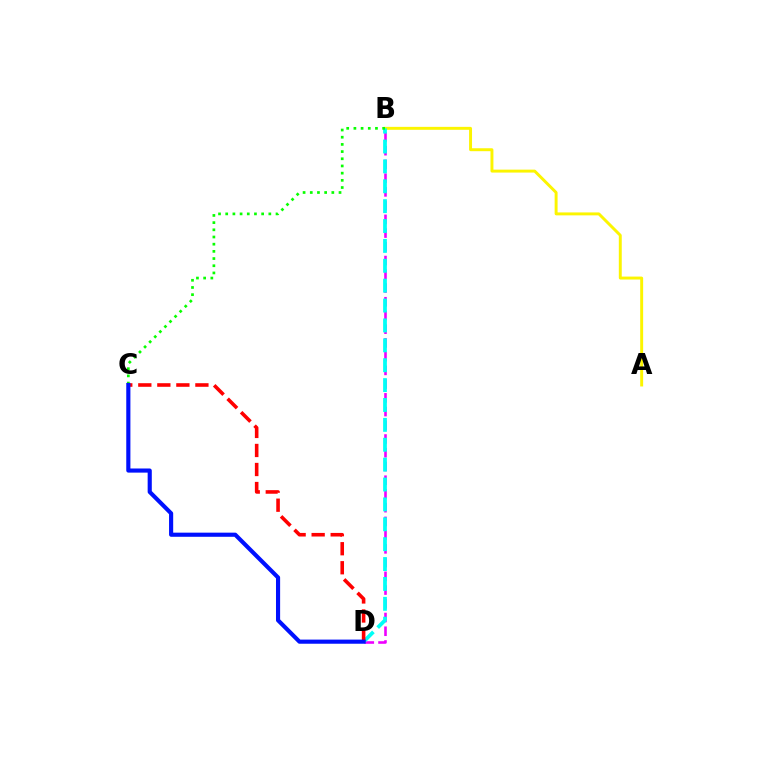{('B', 'D'): [{'color': '#ee00ff', 'line_style': 'dashed', 'thickness': 1.87}, {'color': '#00fff6', 'line_style': 'dashed', 'thickness': 2.7}], ('A', 'B'): [{'color': '#fcf500', 'line_style': 'solid', 'thickness': 2.11}], ('B', 'C'): [{'color': '#08ff00', 'line_style': 'dotted', 'thickness': 1.95}], ('C', 'D'): [{'color': '#ff0000', 'line_style': 'dashed', 'thickness': 2.59}, {'color': '#0010ff', 'line_style': 'solid', 'thickness': 2.98}]}